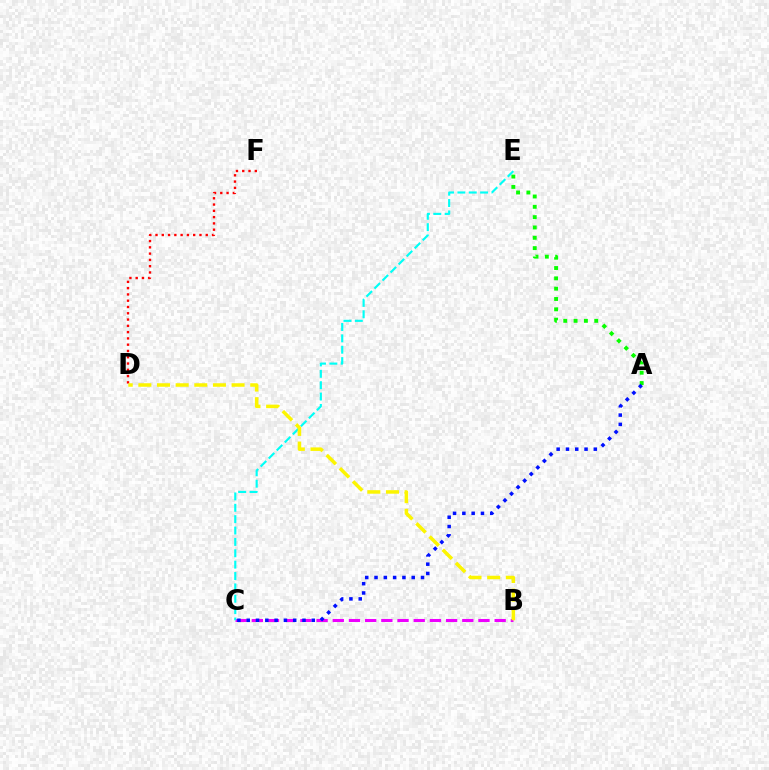{('D', 'F'): [{'color': '#ff0000', 'line_style': 'dotted', 'thickness': 1.71}], ('A', 'E'): [{'color': '#08ff00', 'line_style': 'dotted', 'thickness': 2.81}], ('B', 'C'): [{'color': '#ee00ff', 'line_style': 'dashed', 'thickness': 2.2}], ('C', 'E'): [{'color': '#00fff6', 'line_style': 'dashed', 'thickness': 1.54}], ('B', 'D'): [{'color': '#fcf500', 'line_style': 'dashed', 'thickness': 2.53}], ('A', 'C'): [{'color': '#0010ff', 'line_style': 'dotted', 'thickness': 2.53}]}